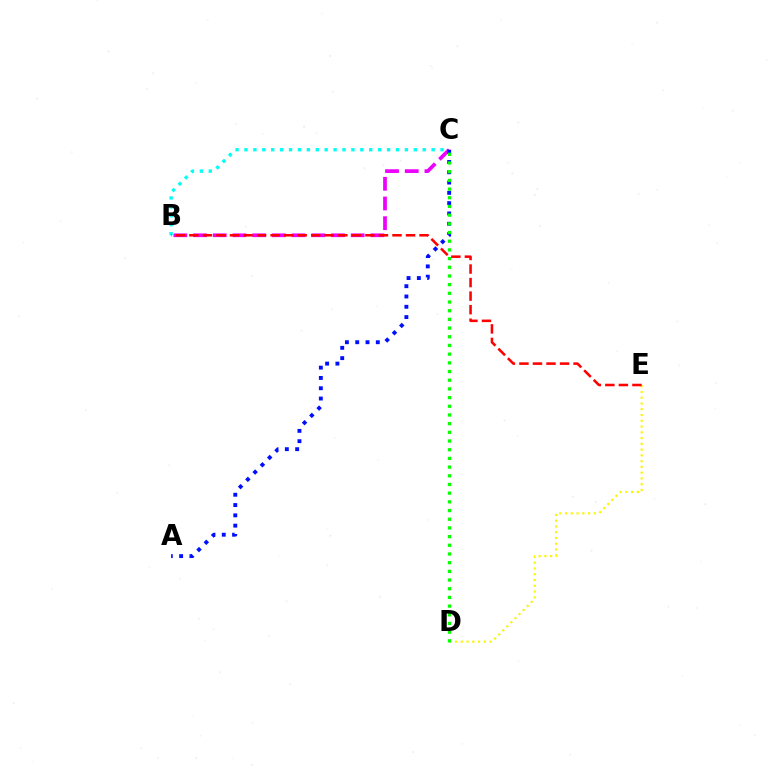{('B', 'C'): [{'color': '#ee00ff', 'line_style': 'dashed', 'thickness': 2.68}, {'color': '#00fff6', 'line_style': 'dotted', 'thickness': 2.42}], ('D', 'E'): [{'color': '#fcf500', 'line_style': 'dotted', 'thickness': 1.57}], ('A', 'C'): [{'color': '#0010ff', 'line_style': 'dotted', 'thickness': 2.8}], ('C', 'D'): [{'color': '#08ff00', 'line_style': 'dotted', 'thickness': 2.36}], ('B', 'E'): [{'color': '#ff0000', 'line_style': 'dashed', 'thickness': 1.84}]}